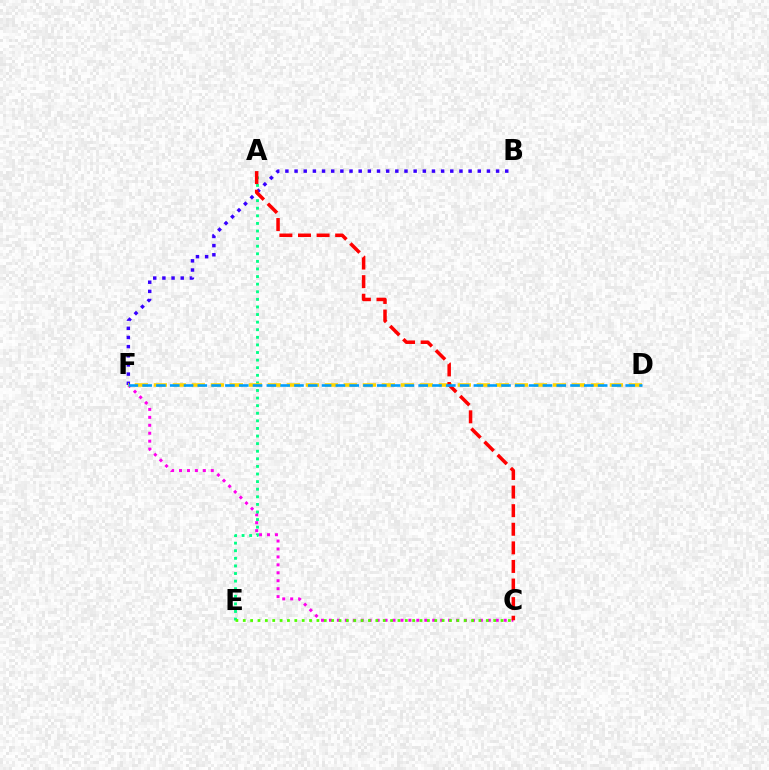{('C', 'F'): [{'color': '#ff00ed', 'line_style': 'dotted', 'thickness': 2.16}], ('A', 'E'): [{'color': '#00ff86', 'line_style': 'dotted', 'thickness': 2.06}], ('B', 'F'): [{'color': '#3700ff', 'line_style': 'dotted', 'thickness': 2.49}], ('C', 'E'): [{'color': '#4fff00', 'line_style': 'dotted', 'thickness': 2.0}], ('D', 'F'): [{'color': '#ffd500', 'line_style': 'dashed', 'thickness': 2.58}, {'color': '#009eff', 'line_style': 'dashed', 'thickness': 1.88}], ('A', 'C'): [{'color': '#ff0000', 'line_style': 'dashed', 'thickness': 2.53}]}